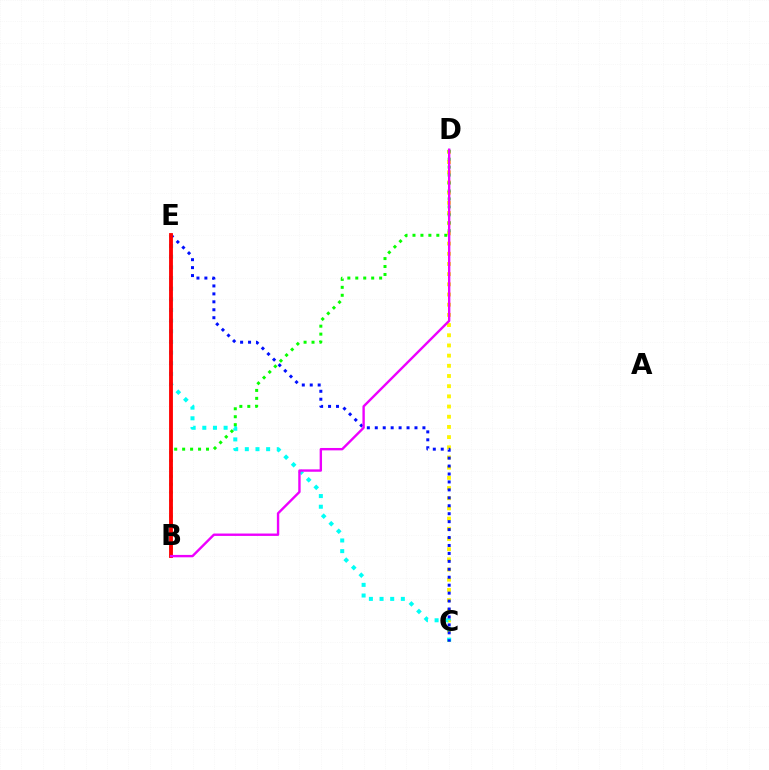{('C', 'D'): [{'color': '#fcf500', 'line_style': 'dotted', 'thickness': 2.77}], ('C', 'E'): [{'color': '#00fff6', 'line_style': 'dotted', 'thickness': 2.89}, {'color': '#0010ff', 'line_style': 'dotted', 'thickness': 2.16}], ('B', 'D'): [{'color': '#08ff00', 'line_style': 'dotted', 'thickness': 2.16}, {'color': '#ee00ff', 'line_style': 'solid', 'thickness': 1.72}], ('B', 'E'): [{'color': '#ff0000', 'line_style': 'solid', 'thickness': 2.76}]}